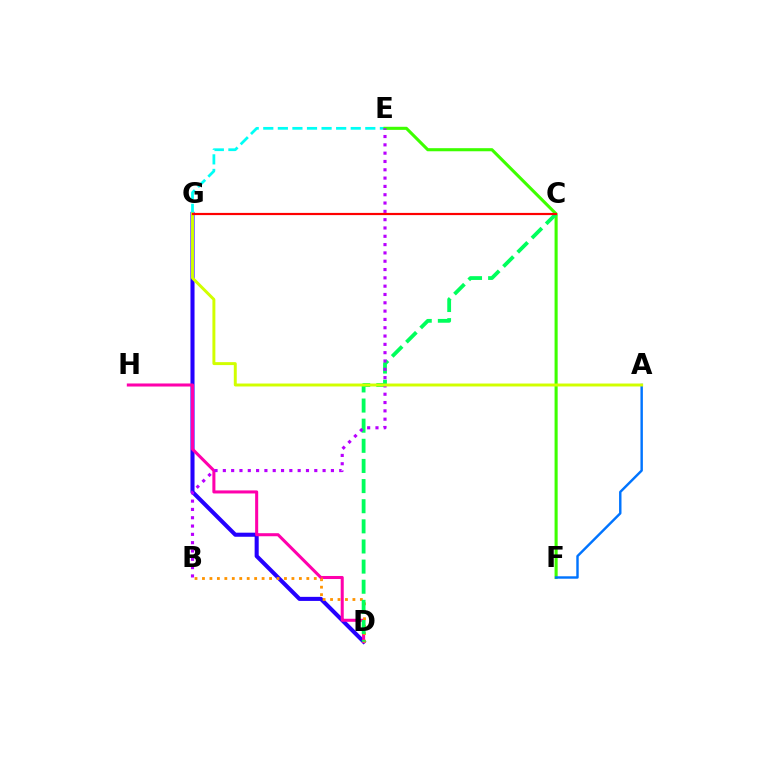{('D', 'G'): [{'color': '#2500ff', 'line_style': 'solid', 'thickness': 2.93}], ('E', 'G'): [{'color': '#00fff6', 'line_style': 'dashed', 'thickness': 1.98}], ('E', 'F'): [{'color': '#3dff00', 'line_style': 'solid', 'thickness': 2.22}], ('A', 'F'): [{'color': '#0074ff', 'line_style': 'solid', 'thickness': 1.75}], ('D', 'H'): [{'color': '#ff00ac', 'line_style': 'solid', 'thickness': 2.19}], ('B', 'D'): [{'color': '#ff9400', 'line_style': 'dotted', 'thickness': 2.03}], ('C', 'D'): [{'color': '#00ff5c', 'line_style': 'dashed', 'thickness': 2.73}], ('B', 'E'): [{'color': '#b900ff', 'line_style': 'dotted', 'thickness': 2.26}], ('A', 'G'): [{'color': '#d1ff00', 'line_style': 'solid', 'thickness': 2.13}], ('C', 'G'): [{'color': '#ff0000', 'line_style': 'solid', 'thickness': 1.58}]}